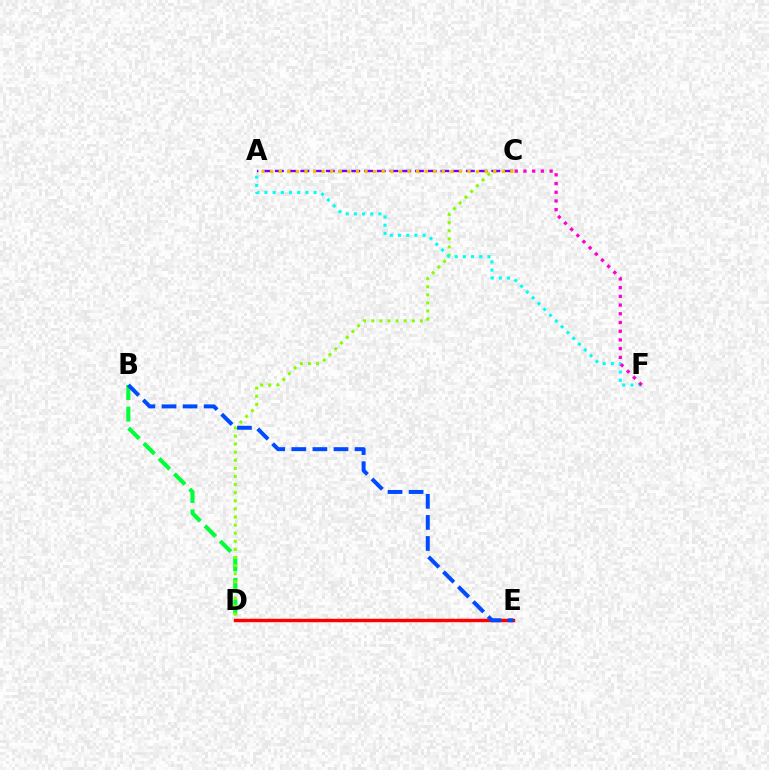{('B', 'D'): [{'color': '#00ff39', 'line_style': 'dashed', 'thickness': 2.93}], ('C', 'D'): [{'color': '#84ff00', 'line_style': 'dotted', 'thickness': 2.2}], ('A', 'C'): [{'color': '#7200ff', 'line_style': 'dashed', 'thickness': 1.73}, {'color': '#ffbd00', 'line_style': 'dotted', 'thickness': 2.33}], ('D', 'E'): [{'color': '#ff0000', 'line_style': 'solid', 'thickness': 2.47}], ('A', 'F'): [{'color': '#00fff6', 'line_style': 'dotted', 'thickness': 2.23}], ('B', 'E'): [{'color': '#004bff', 'line_style': 'dashed', 'thickness': 2.86}], ('C', 'F'): [{'color': '#ff00cf', 'line_style': 'dotted', 'thickness': 2.37}]}